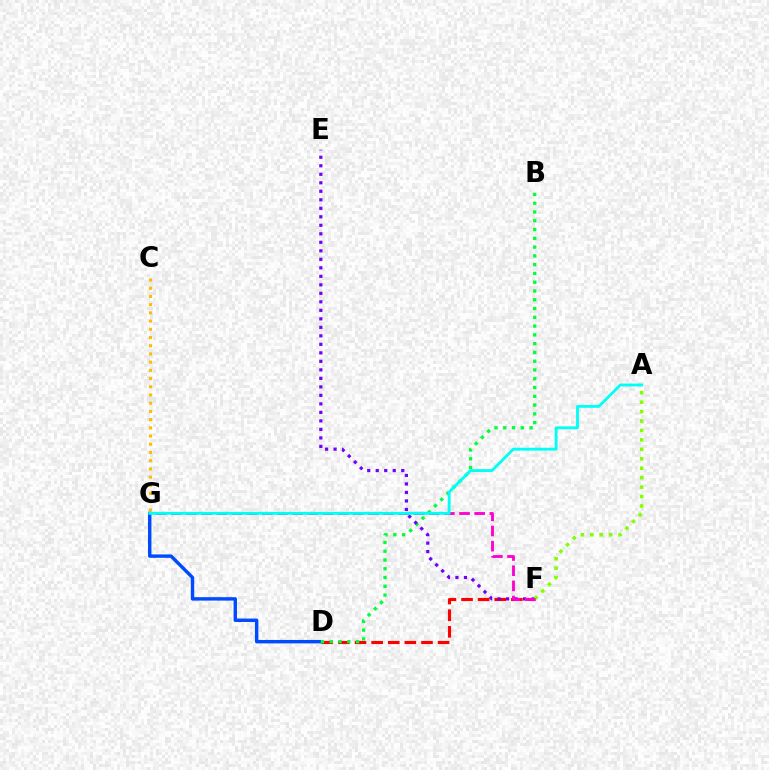{('D', 'F'): [{'color': '#ff0000', 'line_style': 'dashed', 'thickness': 2.26}], ('D', 'G'): [{'color': '#004bff', 'line_style': 'solid', 'thickness': 2.46}], ('B', 'D'): [{'color': '#00ff39', 'line_style': 'dotted', 'thickness': 2.38}], ('E', 'F'): [{'color': '#7200ff', 'line_style': 'dotted', 'thickness': 2.31}], ('C', 'G'): [{'color': '#ffbd00', 'line_style': 'dotted', 'thickness': 2.23}], ('A', 'F'): [{'color': '#84ff00', 'line_style': 'dotted', 'thickness': 2.56}], ('F', 'G'): [{'color': '#ff00cf', 'line_style': 'dashed', 'thickness': 2.06}], ('A', 'G'): [{'color': '#00fff6', 'line_style': 'solid', 'thickness': 2.06}]}